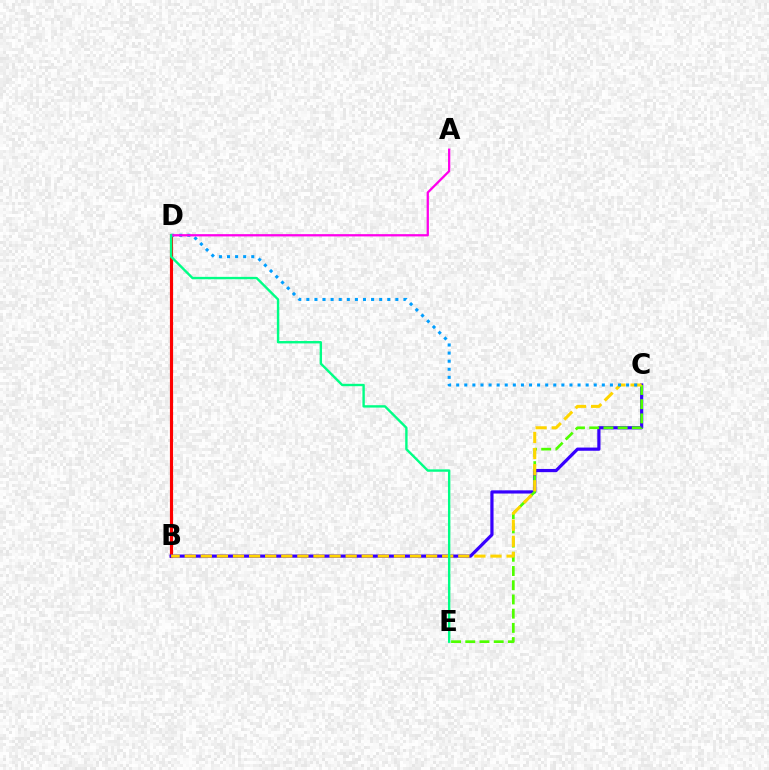{('B', 'D'): [{'color': '#ff0000', 'line_style': 'solid', 'thickness': 2.26}], ('B', 'C'): [{'color': '#3700ff', 'line_style': 'solid', 'thickness': 2.3}, {'color': '#ffd500', 'line_style': 'dashed', 'thickness': 2.19}], ('C', 'E'): [{'color': '#4fff00', 'line_style': 'dashed', 'thickness': 1.93}], ('C', 'D'): [{'color': '#009eff', 'line_style': 'dotted', 'thickness': 2.2}], ('A', 'D'): [{'color': '#ff00ed', 'line_style': 'solid', 'thickness': 1.64}], ('D', 'E'): [{'color': '#00ff86', 'line_style': 'solid', 'thickness': 1.72}]}